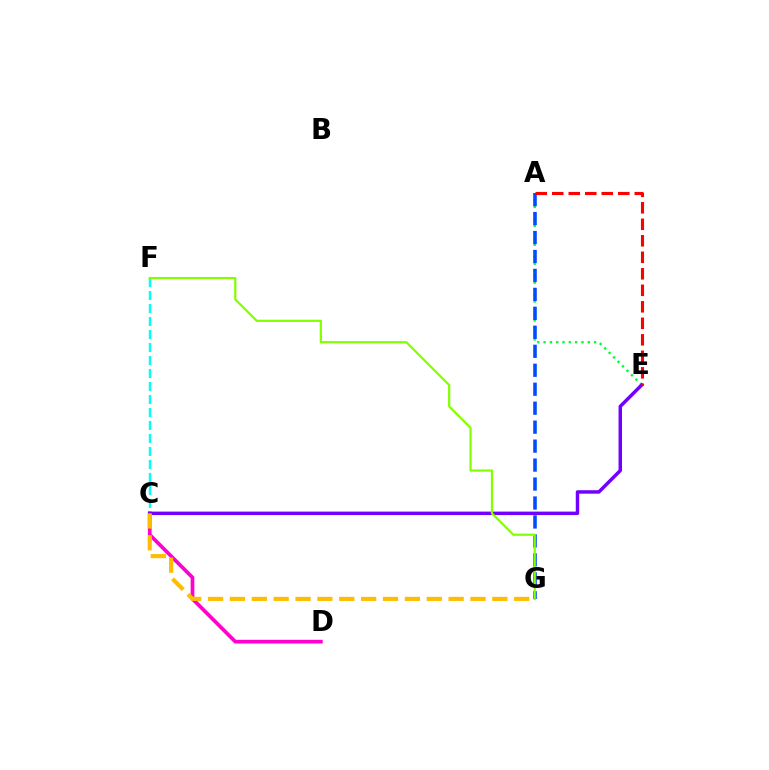{('A', 'E'): [{'color': '#00ff39', 'line_style': 'dotted', 'thickness': 1.71}, {'color': '#ff0000', 'line_style': 'dashed', 'thickness': 2.24}], ('A', 'G'): [{'color': '#004bff', 'line_style': 'dashed', 'thickness': 2.58}], ('C', 'F'): [{'color': '#00fff6', 'line_style': 'dashed', 'thickness': 1.77}], ('C', 'D'): [{'color': '#ff00cf', 'line_style': 'solid', 'thickness': 2.68}], ('C', 'E'): [{'color': '#7200ff', 'line_style': 'solid', 'thickness': 2.49}], ('F', 'G'): [{'color': '#84ff00', 'line_style': 'solid', 'thickness': 1.6}], ('C', 'G'): [{'color': '#ffbd00', 'line_style': 'dashed', 'thickness': 2.97}]}